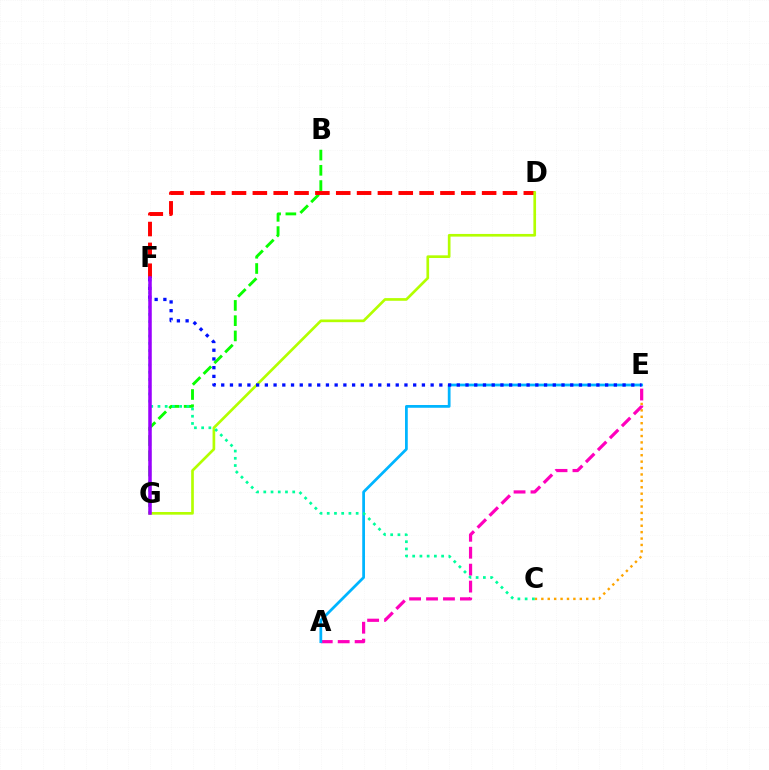{('C', 'E'): [{'color': '#ffa500', 'line_style': 'dotted', 'thickness': 1.74}], ('B', 'G'): [{'color': '#08ff00', 'line_style': 'dashed', 'thickness': 2.07}], ('A', 'E'): [{'color': '#ff00bd', 'line_style': 'dashed', 'thickness': 2.3}, {'color': '#00b5ff', 'line_style': 'solid', 'thickness': 1.98}], ('D', 'F'): [{'color': '#ff0000', 'line_style': 'dashed', 'thickness': 2.83}], ('D', 'G'): [{'color': '#b3ff00', 'line_style': 'solid', 'thickness': 1.93}], ('C', 'F'): [{'color': '#00ff9d', 'line_style': 'dotted', 'thickness': 1.96}], ('E', 'F'): [{'color': '#0010ff', 'line_style': 'dotted', 'thickness': 2.37}], ('F', 'G'): [{'color': '#9b00ff', 'line_style': 'solid', 'thickness': 2.54}]}